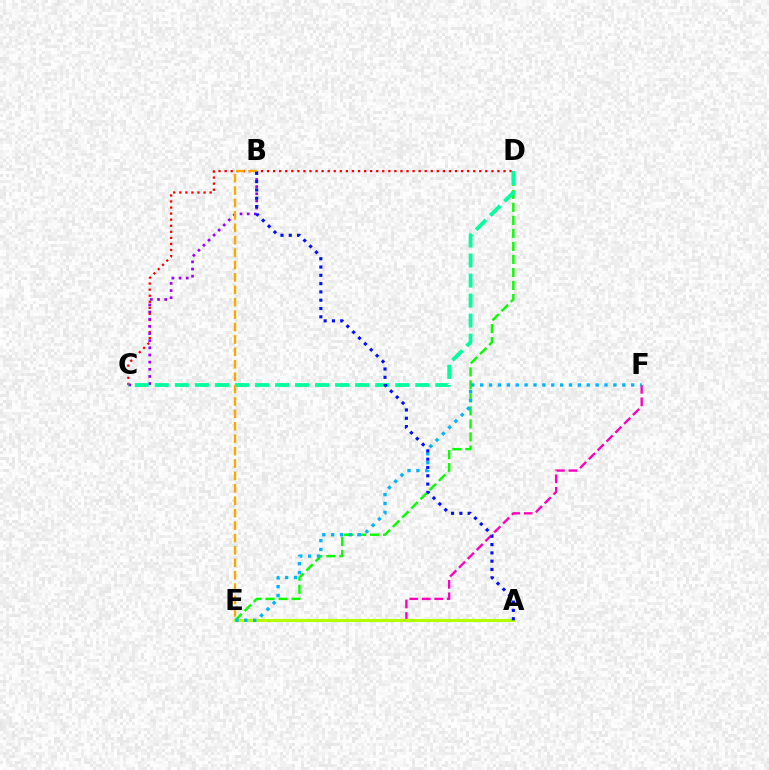{('D', 'E'): [{'color': '#08ff00', 'line_style': 'dashed', 'thickness': 1.77}], ('C', 'D'): [{'color': '#ff0000', 'line_style': 'dotted', 'thickness': 1.65}, {'color': '#00ff9d', 'line_style': 'dashed', 'thickness': 2.72}], ('B', 'C'): [{'color': '#9b00ff', 'line_style': 'dotted', 'thickness': 1.94}], ('E', 'F'): [{'color': '#ff00bd', 'line_style': 'dashed', 'thickness': 1.7}, {'color': '#00b5ff', 'line_style': 'dotted', 'thickness': 2.41}], ('A', 'E'): [{'color': '#b3ff00', 'line_style': 'solid', 'thickness': 2.28}], ('B', 'E'): [{'color': '#ffa500', 'line_style': 'dashed', 'thickness': 1.69}], ('A', 'B'): [{'color': '#0010ff', 'line_style': 'dotted', 'thickness': 2.25}]}